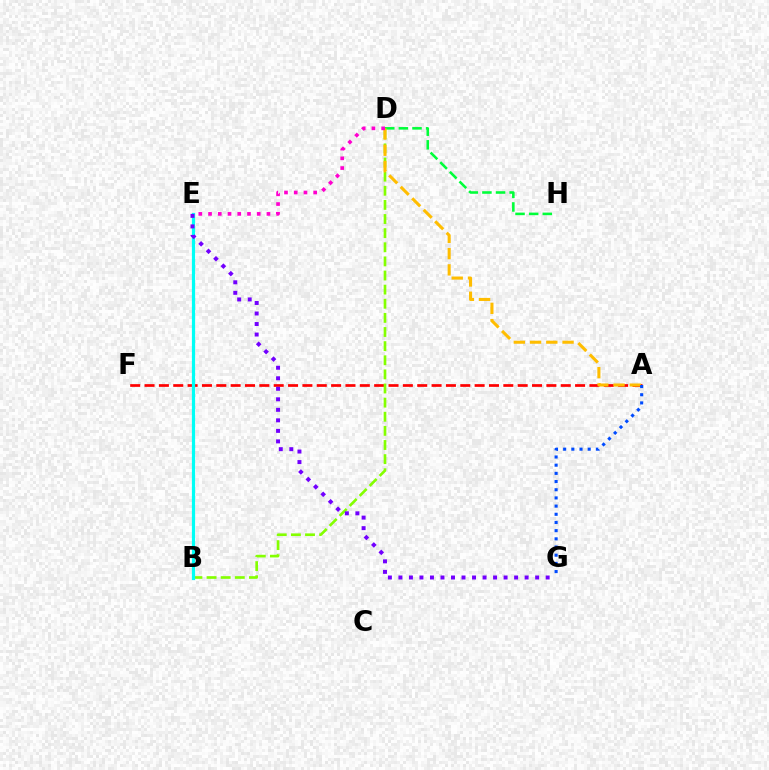{('D', 'H'): [{'color': '#00ff39', 'line_style': 'dashed', 'thickness': 1.85}], ('A', 'F'): [{'color': '#ff0000', 'line_style': 'dashed', 'thickness': 1.95}], ('B', 'D'): [{'color': '#84ff00', 'line_style': 'dashed', 'thickness': 1.92}], ('B', 'E'): [{'color': '#00fff6', 'line_style': 'solid', 'thickness': 2.31}], ('E', 'G'): [{'color': '#7200ff', 'line_style': 'dotted', 'thickness': 2.86}], ('A', 'D'): [{'color': '#ffbd00', 'line_style': 'dashed', 'thickness': 2.21}], ('D', 'E'): [{'color': '#ff00cf', 'line_style': 'dotted', 'thickness': 2.64}], ('A', 'G'): [{'color': '#004bff', 'line_style': 'dotted', 'thickness': 2.22}]}